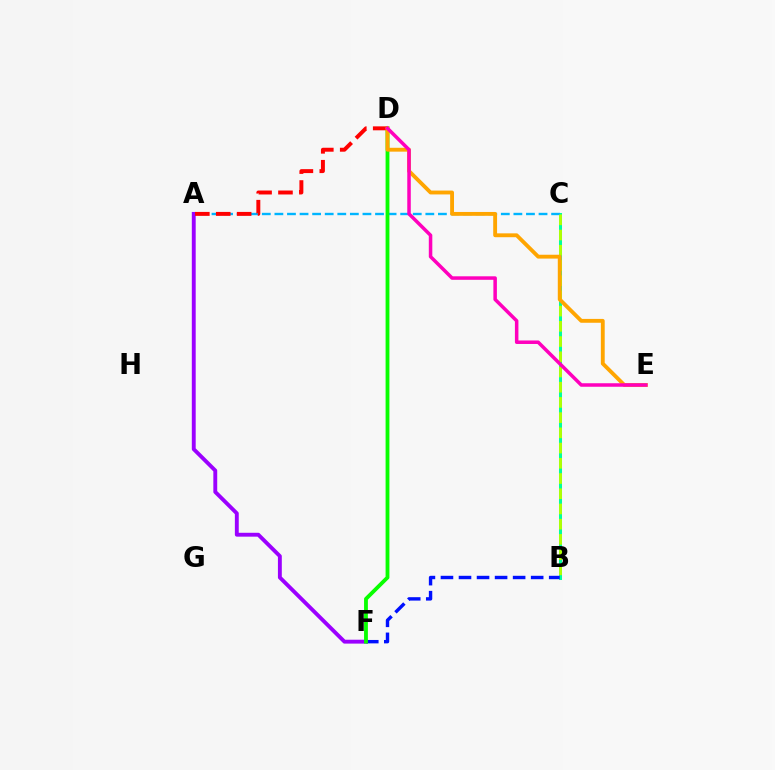{('B', 'C'): [{'color': '#00ff9d', 'line_style': 'solid', 'thickness': 2.16}, {'color': '#b3ff00', 'line_style': 'dashed', 'thickness': 2.07}], ('A', 'C'): [{'color': '#00b5ff', 'line_style': 'dashed', 'thickness': 1.71}], ('B', 'F'): [{'color': '#0010ff', 'line_style': 'dashed', 'thickness': 2.45}], ('A', 'F'): [{'color': '#9b00ff', 'line_style': 'solid', 'thickness': 2.79}], ('D', 'F'): [{'color': '#08ff00', 'line_style': 'solid', 'thickness': 2.75}], ('A', 'D'): [{'color': '#ff0000', 'line_style': 'dashed', 'thickness': 2.84}], ('D', 'E'): [{'color': '#ffa500', 'line_style': 'solid', 'thickness': 2.78}, {'color': '#ff00bd', 'line_style': 'solid', 'thickness': 2.53}]}